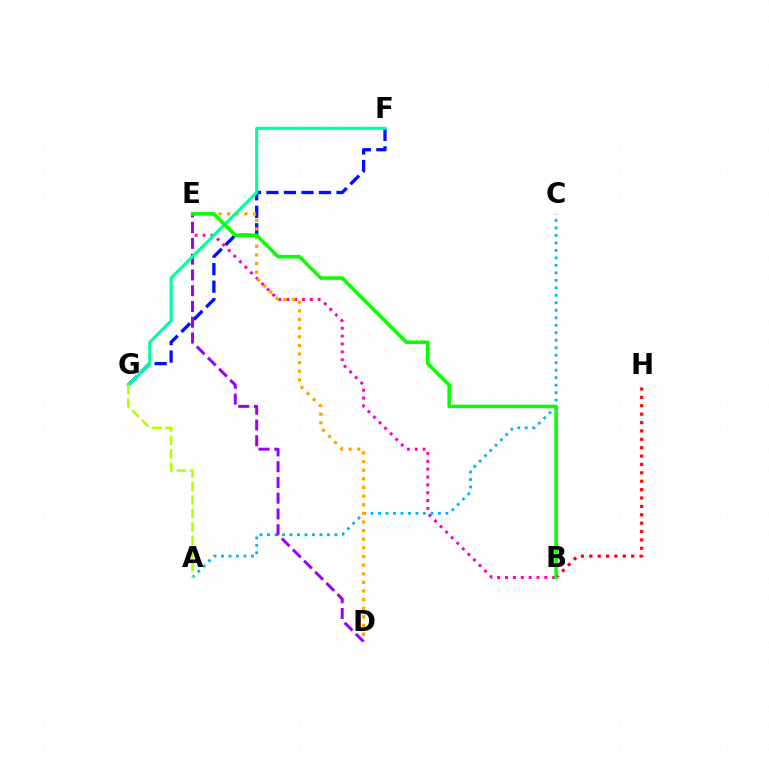{('F', 'G'): [{'color': '#0010ff', 'line_style': 'dashed', 'thickness': 2.38}, {'color': '#00ff9d', 'line_style': 'solid', 'thickness': 2.22}], ('B', 'E'): [{'color': '#ff00bd', 'line_style': 'dotted', 'thickness': 2.14}, {'color': '#08ff00', 'line_style': 'solid', 'thickness': 2.56}], ('A', 'C'): [{'color': '#00b5ff', 'line_style': 'dotted', 'thickness': 2.03}], ('B', 'H'): [{'color': '#ff0000', 'line_style': 'dotted', 'thickness': 2.28}], ('D', 'E'): [{'color': '#9b00ff', 'line_style': 'dashed', 'thickness': 2.14}, {'color': '#ffa500', 'line_style': 'dotted', 'thickness': 2.34}], ('A', 'G'): [{'color': '#b3ff00', 'line_style': 'dashed', 'thickness': 1.83}]}